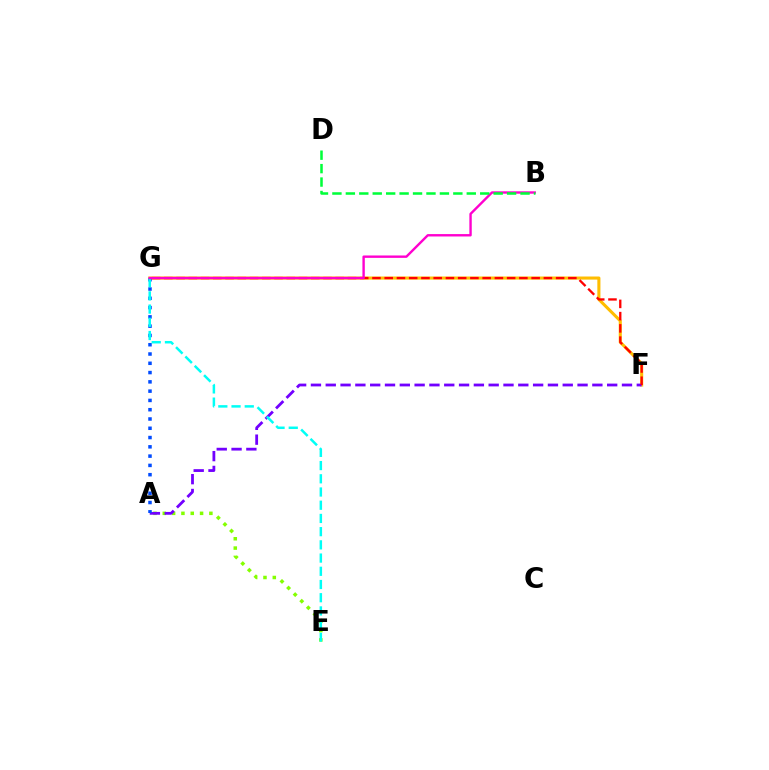{('F', 'G'): [{'color': '#ffbd00', 'line_style': 'solid', 'thickness': 2.22}, {'color': '#ff0000', 'line_style': 'dashed', 'thickness': 1.66}], ('A', 'E'): [{'color': '#84ff00', 'line_style': 'dotted', 'thickness': 2.53}], ('A', 'F'): [{'color': '#7200ff', 'line_style': 'dashed', 'thickness': 2.01}], ('A', 'G'): [{'color': '#004bff', 'line_style': 'dotted', 'thickness': 2.52}], ('E', 'G'): [{'color': '#00fff6', 'line_style': 'dashed', 'thickness': 1.8}], ('B', 'G'): [{'color': '#ff00cf', 'line_style': 'solid', 'thickness': 1.72}], ('B', 'D'): [{'color': '#00ff39', 'line_style': 'dashed', 'thickness': 1.83}]}